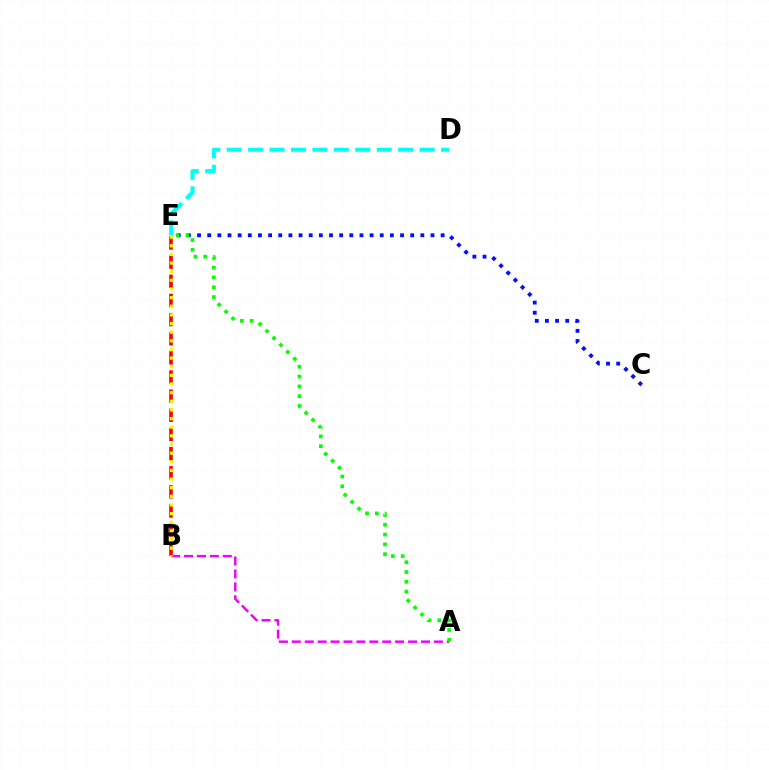{('A', 'B'): [{'color': '#ee00ff', 'line_style': 'dashed', 'thickness': 1.75}], ('C', 'E'): [{'color': '#0010ff', 'line_style': 'dotted', 'thickness': 2.76}], ('B', 'E'): [{'color': '#ff0000', 'line_style': 'dashed', 'thickness': 2.6}, {'color': '#fcf500', 'line_style': 'dotted', 'thickness': 2.35}], ('A', 'E'): [{'color': '#08ff00', 'line_style': 'dotted', 'thickness': 2.66}], ('D', 'E'): [{'color': '#00fff6', 'line_style': 'dashed', 'thickness': 2.91}]}